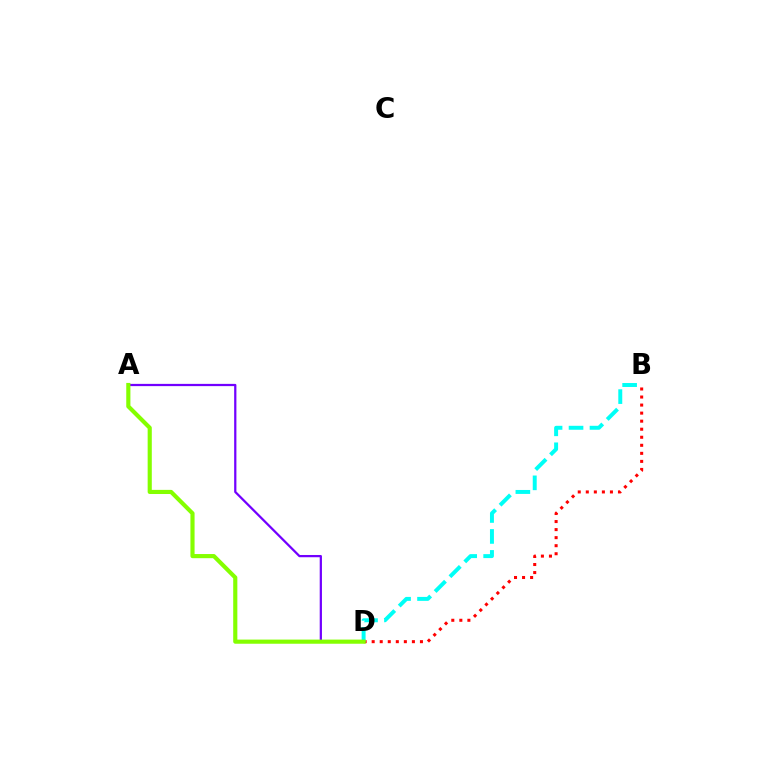{('B', 'D'): [{'color': '#ff0000', 'line_style': 'dotted', 'thickness': 2.19}, {'color': '#00fff6', 'line_style': 'dashed', 'thickness': 2.85}], ('A', 'D'): [{'color': '#7200ff', 'line_style': 'solid', 'thickness': 1.61}, {'color': '#84ff00', 'line_style': 'solid', 'thickness': 2.98}]}